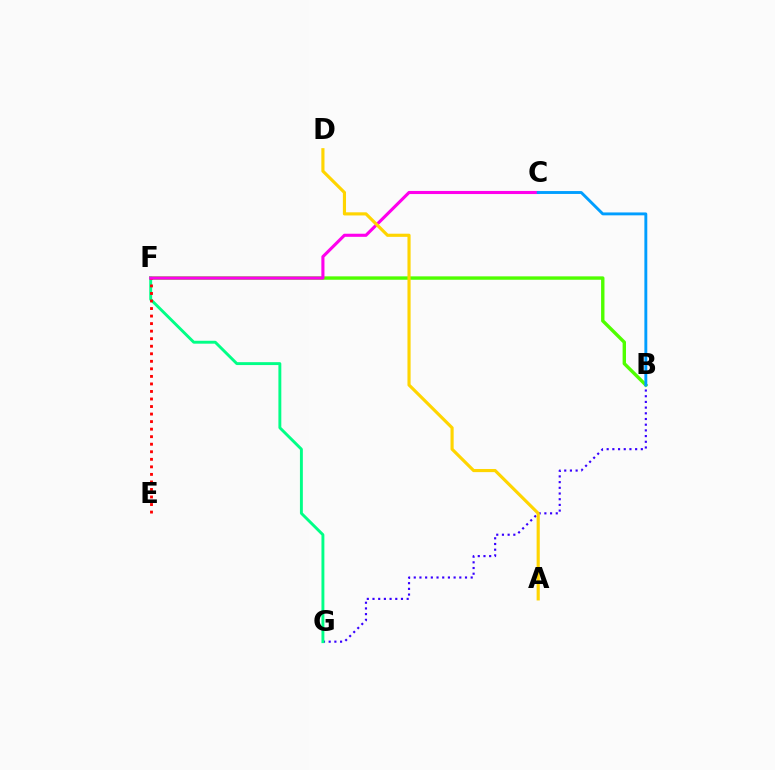{('B', 'F'): [{'color': '#4fff00', 'line_style': 'solid', 'thickness': 2.44}], ('B', 'G'): [{'color': '#3700ff', 'line_style': 'dotted', 'thickness': 1.55}], ('F', 'G'): [{'color': '#00ff86', 'line_style': 'solid', 'thickness': 2.09}], ('E', 'F'): [{'color': '#ff0000', 'line_style': 'dotted', 'thickness': 2.05}], ('C', 'F'): [{'color': '#ff00ed', 'line_style': 'solid', 'thickness': 2.23}], ('A', 'D'): [{'color': '#ffd500', 'line_style': 'solid', 'thickness': 2.26}], ('B', 'C'): [{'color': '#009eff', 'line_style': 'solid', 'thickness': 2.08}]}